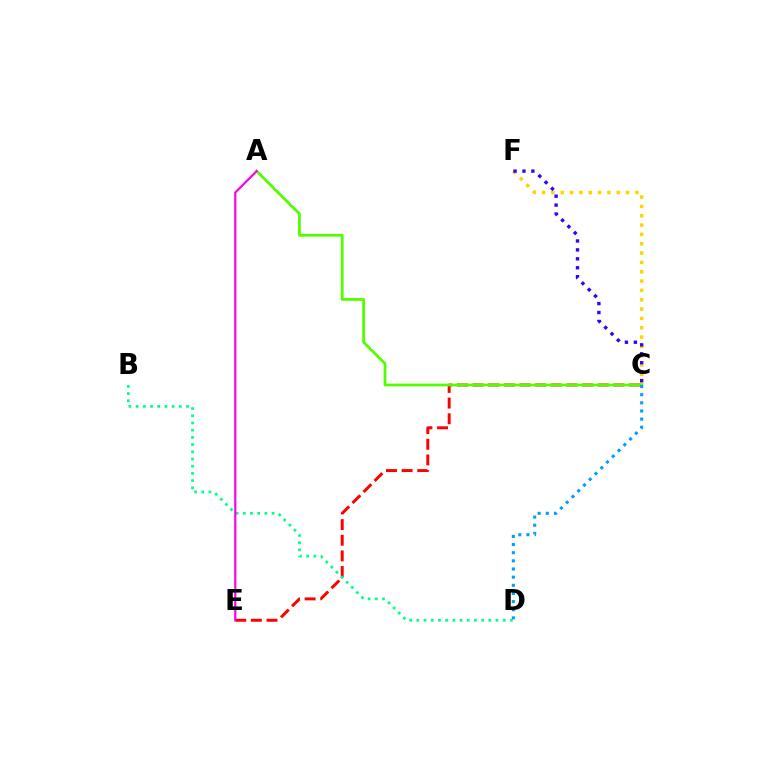{('C', 'F'): [{'color': '#ffd500', 'line_style': 'dotted', 'thickness': 2.54}, {'color': '#3700ff', 'line_style': 'dotted', 'thickness': 2.43}], ('C', 'E'): [{'color': '#ff0000', 'line_style': 'dashed', 'thickness': 2.13}], ('A', 'C'): [{'color': '#4fff00', 'line_style': 'solid', 'thickness': 1.99}], ('C', 'D'): [{'color': '#009eff', 'line_style': 'dotted', 'thickness': 2.21}], ('B', 'D'): [{'color': '#00ff86', 'line_style': 'dotted', 'thickness': 1.96}], ('A', 'E'): [{'color': '#ff00ed', 'line_style': 'solid', 'thickness': 1.59}]}